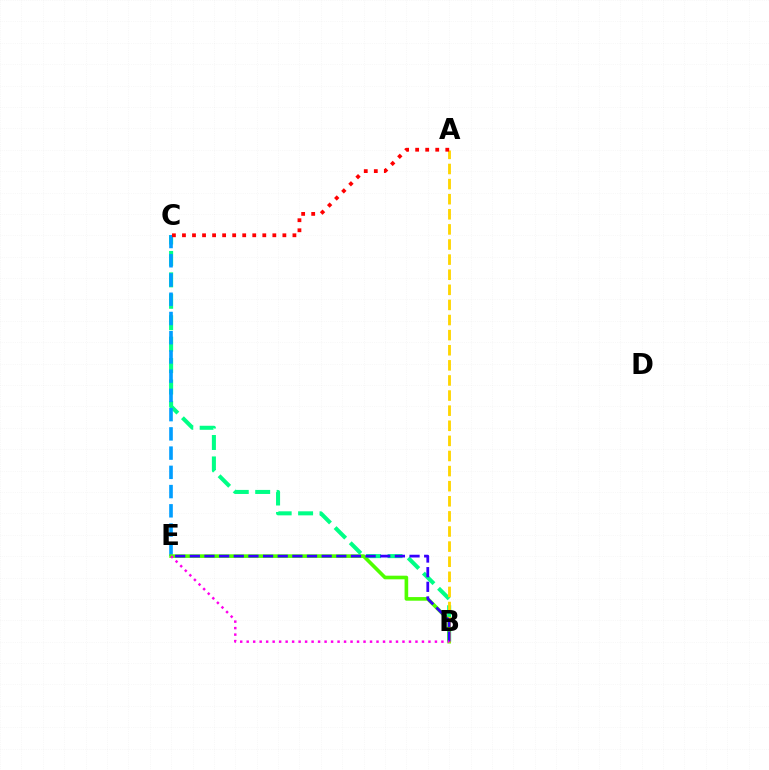{('B', 'C'): [{'color': '#00ff86', 'line_style': 'dashed', 'thickness': 2.91}], ('C', 'E'): [{'color': '#009eff', 'line_style': 'dashed', 'thickness': 2.61}], ('B', 'E'): [{'color': '#4fff00', 'line_style': 'solid', 'thickness': 2.61}, {'color': '#3700ff', 'line_style': 'dashed', 'thickness': 1.99}, {'color': '#ff00ed', 'line_style': 'dotted', 'thickness': 1.76}], ('A', 'B'): [{'color': '#ffd500', 'line_style': 'dashed', 'thickness': 2.05}], ('A', 'C'): [{'color': '#ff0000', 'line_style': 'dotted', 'thickness': 2.73}]}